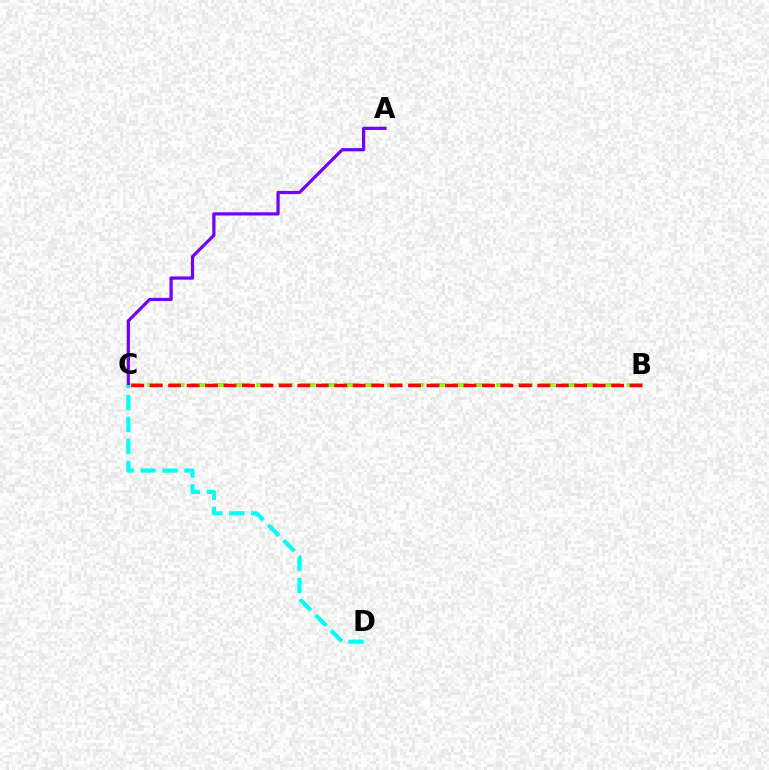{('B', 'C'): [{'color': '#84ff00', 'line_style': 'dashed', 'thickness': 2.96}, {'color': '#ff0000', 'line_style': 'dashed', 'thickness': 2.51}], ('A', 'C'): [{'color': '#7200ff', 'line_style': 'solid', 'thickness': 2.31}], ('C', 'D'): [{'color': '#00fff6', 'line_style': 'dashed', 'thickness': 2.98}]}